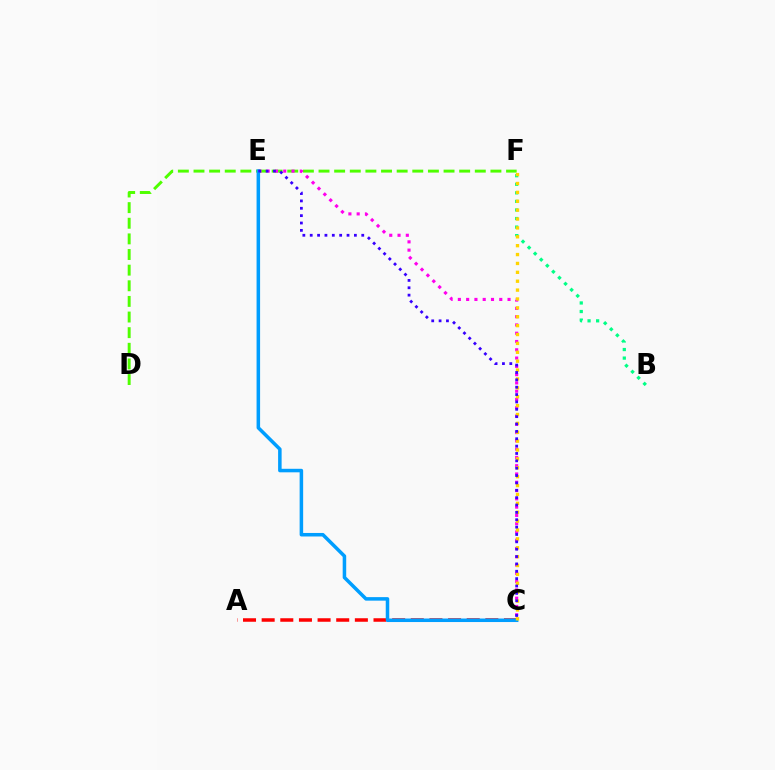{('B', 'F'): [{'color': '#00ff86', 'line_style': 'dotted', 'thickness': 2.33}], ('D', 'F'): [{'color': '#4fff00', 'line_style': 'dashed', 'thickness': 2.12}], ('A', 'C'): [{'color': '#ff0000', 'line_style': 'dashed', 'thickness': 2.53}], ('C', 'E'): [{'color': '#ff00ed', 'line_style': 'dotted', 'thickness': 2.25}, {'color': '#009eff', 'line_style': 'solid', 'thickness': 2.54}, {'color': '#3700ff', 'line_style': 'dotted', 'thickness': 2.0}], ('C', 'F'): [{'color': '#ffd500', 'line_style': 'dotted', 'thickness': 2.41}]}